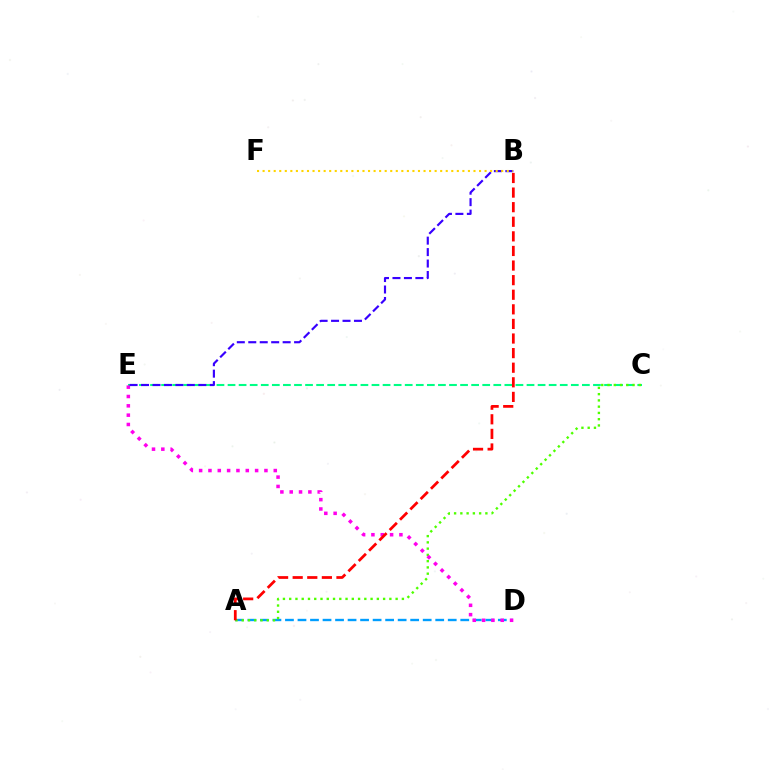{('A', 'D'): [{'color': '#009eff', 'line_style': 'dashed', 'thickness': 1.7}], ('C', 'E'): [{'color': '#00ff86', 'line_style': 'dashed', 'thickness': 1.5}], ('A', 'C'): [{'color': '#4fff00', 'line_style': 'dotted', 'thickness': 1.7}], ('D', 'E'): [{'color': '#ff00ed', 'line_style': 'dotted', 'thickness': 2.54}], ('A', 'B'): [{'color': '#ff0000', 'line_style': 'dashed', 'thickness': 1.98}], ('B', 'E'): [{'color': '#3700ff', 'line_style': 'dashed', 'thickness': 1.56}], ('B', 'F'): [{'color': '#ffd500', 'line_style': 'dotted', 'thickness': 1.51}]}